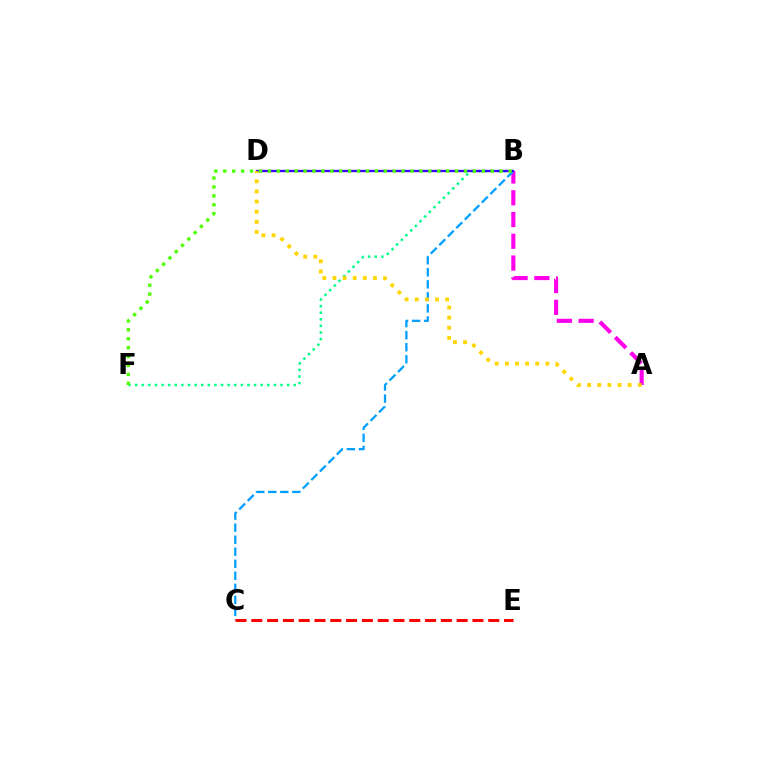{('A', 'B'): [{'color': '#ff00ed', 'line_style': 'dashed', 'thickness': 2.96}], ('B', 'C'): [{'color': '#009eff', 'line_style': 'dashed', 'thickness': 1.64}], ('B', 'F'): [{'color': '#00ff86', 'line_style': 'dotted', 'thickness': 1.8}, {'color': '#4fff00', 'line_style': 'dotted', 'thickness': 2.42}], ('B', 'D'): [{'color': '#3700ff', 'line_style': 'solid', 'thickness': 1.68}], ('A', 'D'): [{'color': '#ffd500', 'line_style': 'dotted', 'thickness': 2.75}], ('C', 'E'): [{'color': '#ff0000', 'line_style': 'dashed', 'thickness': 2.15}]}